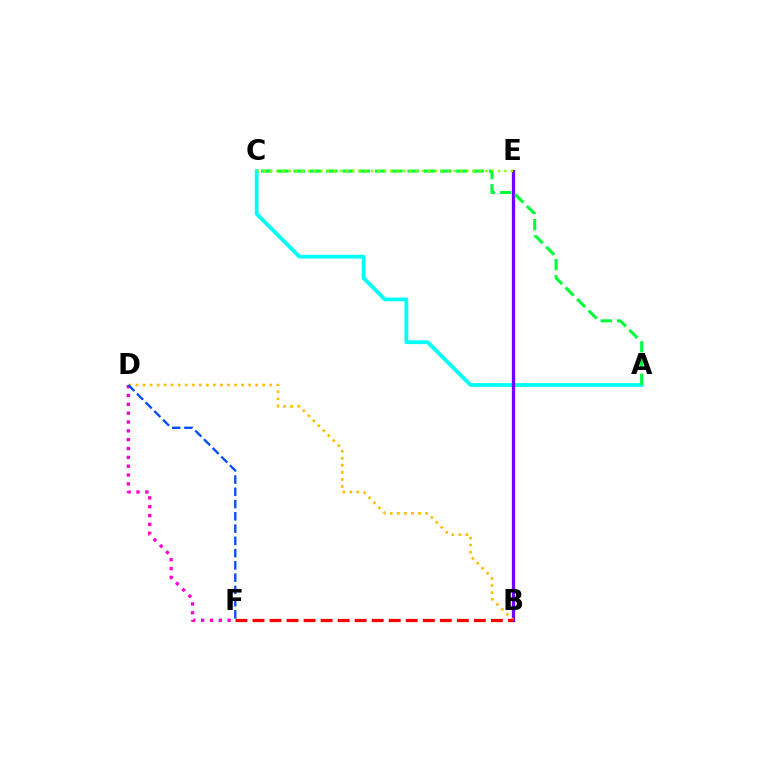{('D', 'F'): [{'color': '#ff00cf', 'line_style': 'dotted', 'thickness': 2.4}, {'color': '#004bff', 'line_style': 'dashed', 'thickness': 1.67}], ('A', 'C'): [{'color': '#00fff6', 'line_style': 'solid', 'thickness': 2.73}, {'color': '#00ff39', 'line_style': 'dashed', 'thickness': 2.21}], ('B', 'E'): [{'color': '#7200ff', 'line_style': 'solid', 'thickness': 2.35}], ('B', 'D'): [{'color': '#ffbd00', 'line_style': 'dotted', 'thickness': 1.91}], ('B', 'F'): [{'color': '#ff0000', 'line_style': 'dashed', 'thickness': 2.31}], ('C', 'E'): [{'color': '#84ff00', 'line_style': 'dotted', 'thickness': 1.72}]}